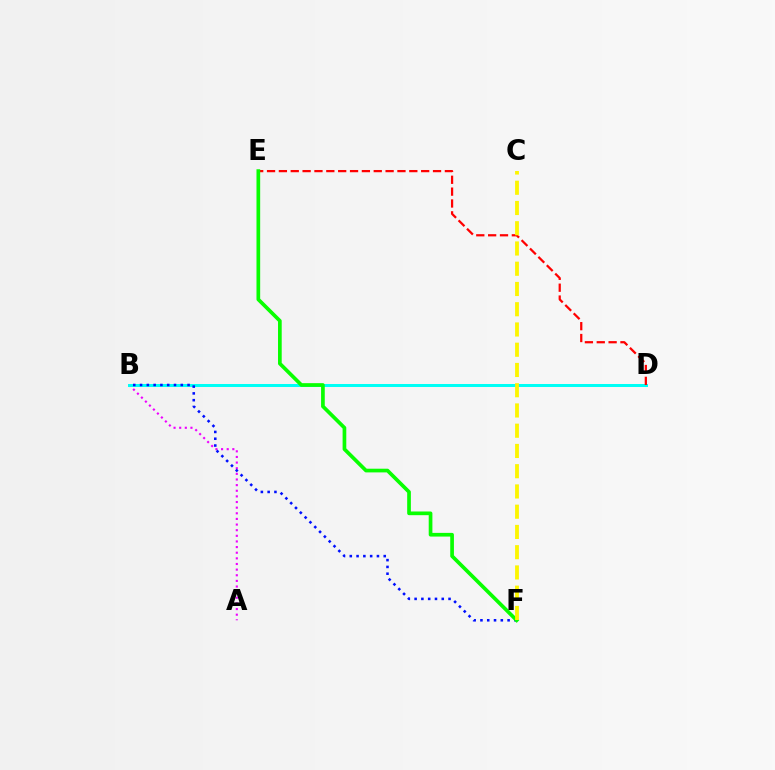{('A', 'B'): [{'color': '#ee00ff', 'line_style': 'dotted', 'thickness': 1.53}], ('B', 'D'): [{'color': '#00fff6', 'line_style': 'solid', 'thickness': 2.17}], ('B', 'F'): [{'color': '#0010ff', 'line_style': 'dotted', 'thickness': 1.84}], ('D', 'E'): [{'color': '#ff0000', 'line_style': 'dashed', 'thickness': 1.61}], ('E', 'F'): [{'color': '#08ff00', 'line_style': 'solid', 'thickness': 2.65}], ('C', 'F'): [{'color': '#fcf500', 'line_style': 'dashed', 'thickness': 2.75}]}